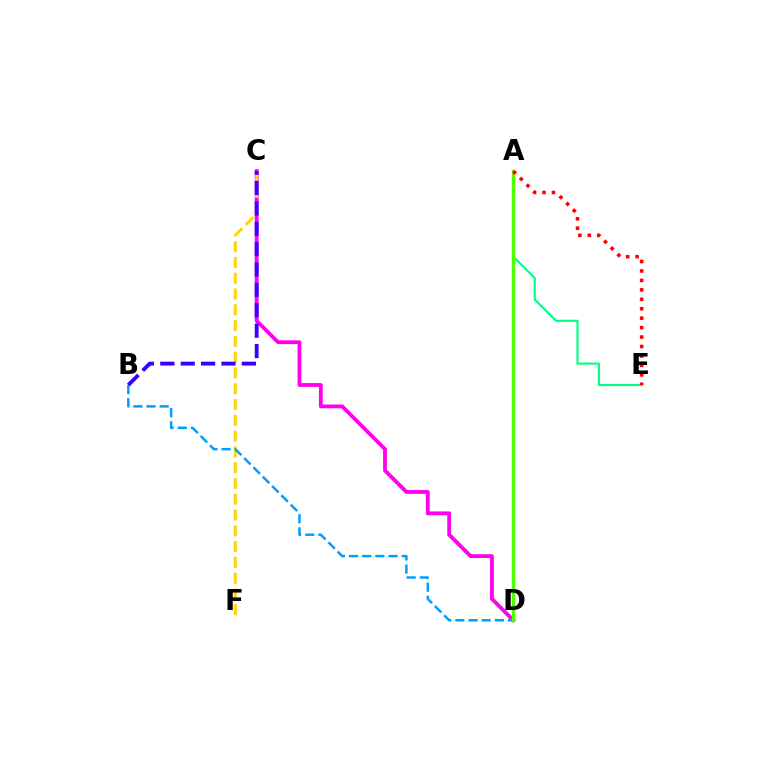{('C', 'D'): [{'color': '#ff00ed', 'line_style': 'solid', 'thickness': 2.74}], ('A', 'E'): [{'color': '#00ff86', 'line_style': 'solid', 'thickness': 1.54}, {'color': '#ff0000', 'line_style': 'dotted', 'thickness': 2.57}], ('C', 'F'): [{'color': '#ffd500', 'line_style': 'dashed', 'thickness': 2.14}], ('B', 'D'): [{'color': '#009eff', 'line_style': 'dashed', 'thickness': 1.79}], ('A', 'D'): [{'color': '#4fff00', 'line_style': 'solid', 'thickness': 2.42}], ('B', 'C'): [{'color': '#3700ff', 'line_style': 'dashed', 'thickness': 2.77}]}